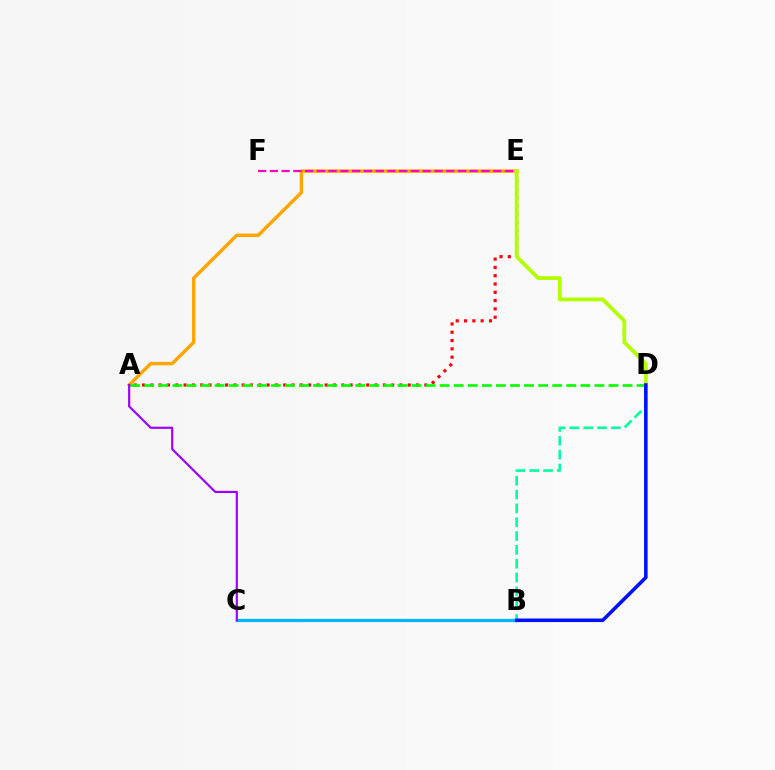{('A', 'E'): [{'color': '#ffa500', 'line_style': 'solid', 'thickness': 2.48}, {'color': '#ff0000', 'line_style': 'dotted', 'thickness': 2.26}], ('B', 'D'): [{'color': '#00ff9d', 'line_style': 'dashed', 'thickness': 1.88}, {'color': '#0010ff', 'line_style': 'solid', 'thickness': 2.57}], ('E', 'F'): [{'color': '#ff00bd', 'line_style': 'dashed', 'thickness': 1.6}], ('A', 'D'): [{'color': '#08ff00', 'line_style': 'dashed', 'thickness': 1.91}], ('D', 'E'): [{'color': '#b3ff00', 'line_style': 'solid', 'thickness': 2.75}], ('B', 'C'): [{'color': '#00b5ff', 'line_style': 'solid', 'thickness': 2.33}], ('A', 'C'): [{'color': '#9b00ff', 'line_style': 'solid', 'thickness': 1.56}]}